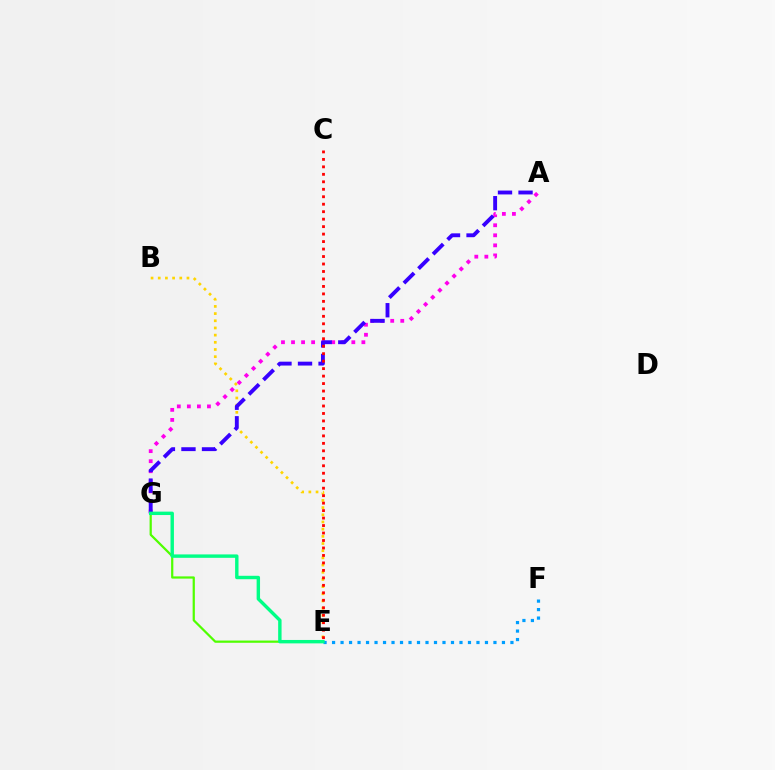{('B', 'E'): [{'color': '#ffd500', 'line_style': 'dotted', 'thickness': 1.95}], ('A', 'G'): [{'color': '#ff00ed', 'line_style': 'dotted', 'thickness': 2.73}, {'color': '#3700ff', 'line_style': 'dashed', 'thickness': 2.79}], ('E', 'F'): [{'color': '#009eff', 'line_style': 'dotted', 'thickness': 2.31}], ('E', 'G'): [{'color': '#4fff00', 'line_style': 'solid', 'thickness': 1.6}, {'color': '#00ff86', 'line_style': 'solid', 'thickness': 2.46}], ('C', 'E'): [{'color': '#ff0000', 'line_style': 'dotted', 'thickness': 2.03}]}